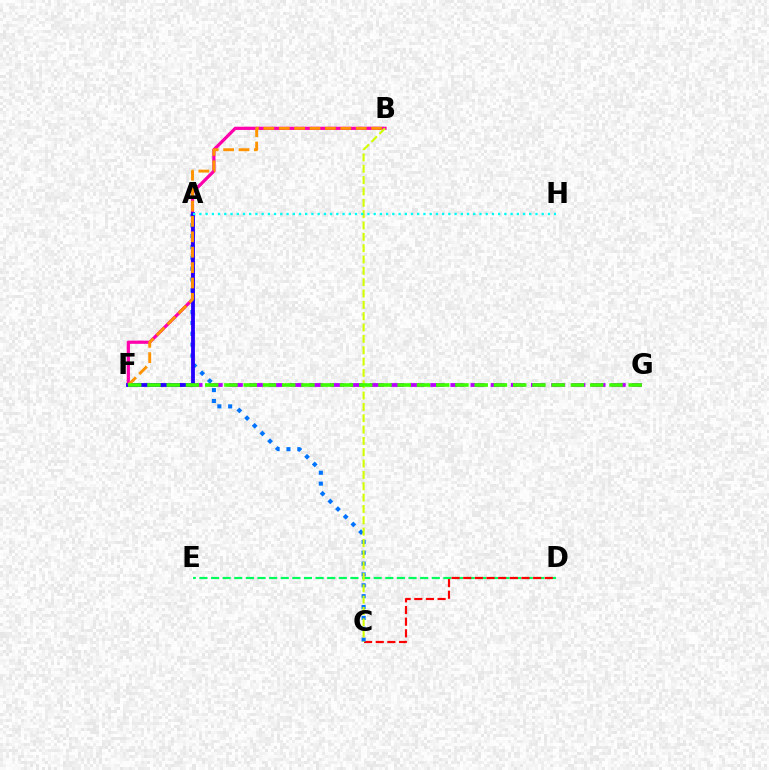{('F', 'G'): [{'color': '#b900ff', 'line_style': 'dashed', 'thickness': 2.74}, {'color': '#3dff00', 'line_style': 'dashed', 'thickness': 2.62}], ('B', 'F'): [{'color': '#ff00ac', 'line_style': 'solid', 'thickness': 2.32}, {'color': '#ff9400', 'line_style': 'dashed', 'thickness': 2.09}], ('D', 'E'): [{'color': '#00ff5c', 'line_style': 'dashed', 'thickness': 1.58}], ('C', 'D'): [{'color': '#ff0000', 'line_style': 'dashed', 'thickness': 1.58}], ('A', 'C'): [{'color': '#0074ff', 'line_style': 'dotted', 'thickness': 2.95}], ('B', 'C'): [{'color': '#d1ff00', 'line_style': 'dashed', 'thickness': 1.54}], ('A', 'F'): [{'color': '#2500ff', 'line_style': 'solid', 'thickness': 2.75}], ('A', 'H'): [{'color': '#00fff6', 'line_style': 'dotted', 'thickness': 1.69}]}